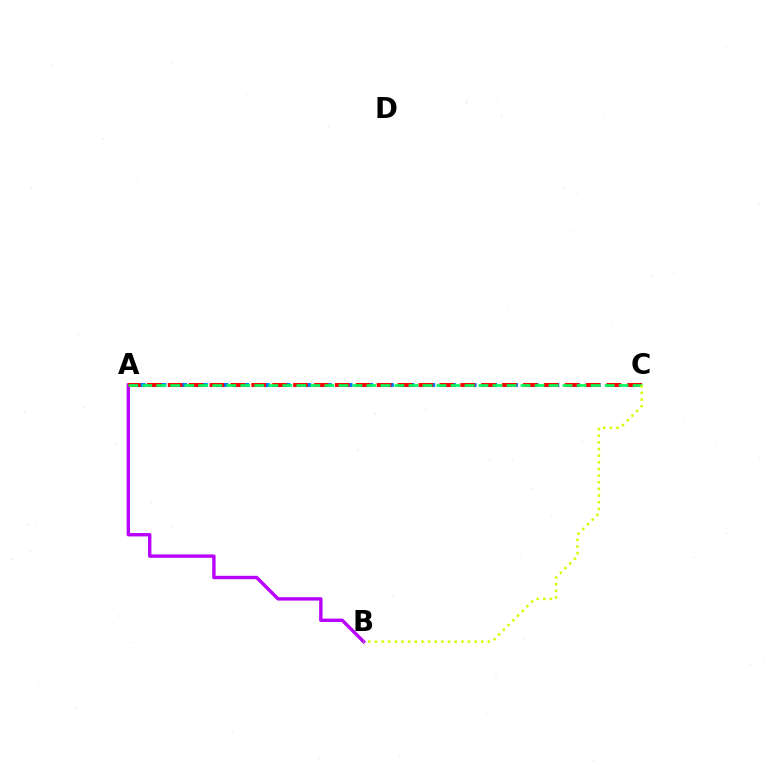{('A', 'B'): [{'color': '#b900ff', 'line_style': 'solid', 'thickness': 2.44}], ('A', 'C'): [{'color': '#0074ff', 'line_style': 'dashed', 'thickness': 2.81}, {'color': '#ff0000', 'line_style': 'dashed', 'thickness': 2.84}, {'color': '#00ff5c', 'line_style': 'dashed', 'thickness': 1.9}], ('B', 'C'): [{'color': '#d1ff00', 'line_style': 'dotted', 'thickness': 1.81}]}